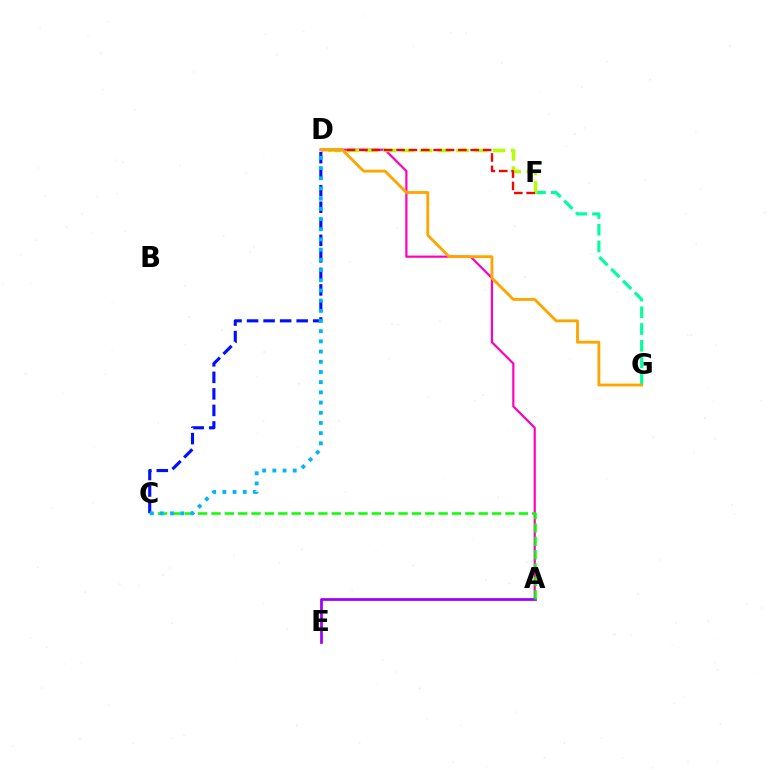{('F', 'G'): [{'color': '#00ff9d', 'line_style': 'dashed', 'thickness': 2.27}], ('A', 'D'): [{'color': '#ff00bd', 'line_style': 'solid', 'thickness': 1.58}], ('A', 'E'): [{'color': '#9b00ff', 'line_style': 'solid', 'thickness': 1.96}], ('D', 'F'): [{'color': '#b3ff00', 'line_style': 'dashed', 'thickness': 2.48}, {'color': '#ff0000', 'line_style': 'dashed', 'thickness': 1.68}], ('D', 'G'): [{'color': '#ffa500', 'line_style': 'solid', 'thickness': 2.04}], ('A', 'C'): [{'color': '#08ff00', 'line_style': 'dashed', 'thickness': 1.82}], ('C', 'D'): [{'color': '#0010ff', 'line_style': 'dashed', 'thickness': 2.25}, {'color': '#00b5ff', 'line_style': 'dotted', 'thickness': 2.77}]}